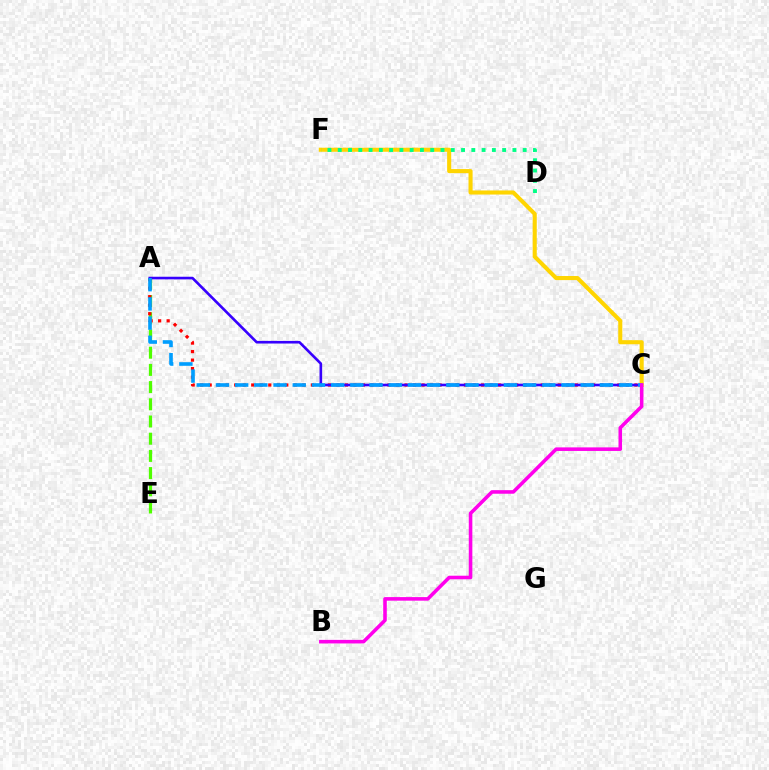{('A', 'E'): [{'color': '#4fff00', 'line_style': 'dashed', 'thickness': 2.34}], ('A', 'C'): [{'color': '#ff0000', 'line_style': 'dotted', 'thickness': 2.31}, {'color': '#3700ff', 'line_style': 'solid', 'thickness': 1.89}, {'color': '#009eff', 'line_style': 'dashed', 'thickness': 2.61}], ('C', 'F'): [{'color': '#ffd500', 'line_style': 'solid', 'thickness': 2.94}], ('D', 'F'): [{'color': '#00ff86', 'line_style': 'dotted', 'thickness': 2.79}], ('B', 'C'): [{'color': '#ff00ed', 'line_style': 'solid', 'thickness': 2.57}]}